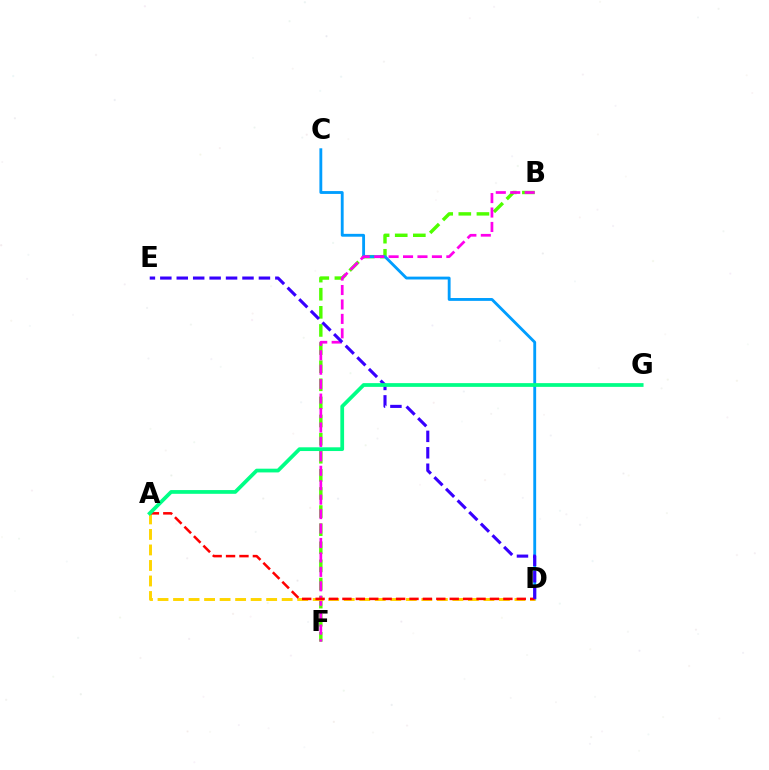{('B', 'F'): [{'color': '#4fff00', 'line_style': 'dashed', 'thickness': 2.46}, {'color': '#ff00ed', 'line_style': 'dashed', 'thickness': 1.96}], ('C', 'D'): [{'color': '#009eff', 'line_style': 'solid', 'thickness': 2.05}], ('A', 'D'): [{'color': '#ffd500', 'line_style': 'dashed', 'thickness': 2.11}, {'color': '#ff0000', 'line_style': 'dashed', 'thickness': 1.82}], ('D', 'E'): [{'color': '#3700ff', 'line_style': 'dashed', 'thickness': 2.23}], ('A', 'G'): [{'color': '#00ff86', 'line_style': 'solid', 'thickness': 2.69}]}